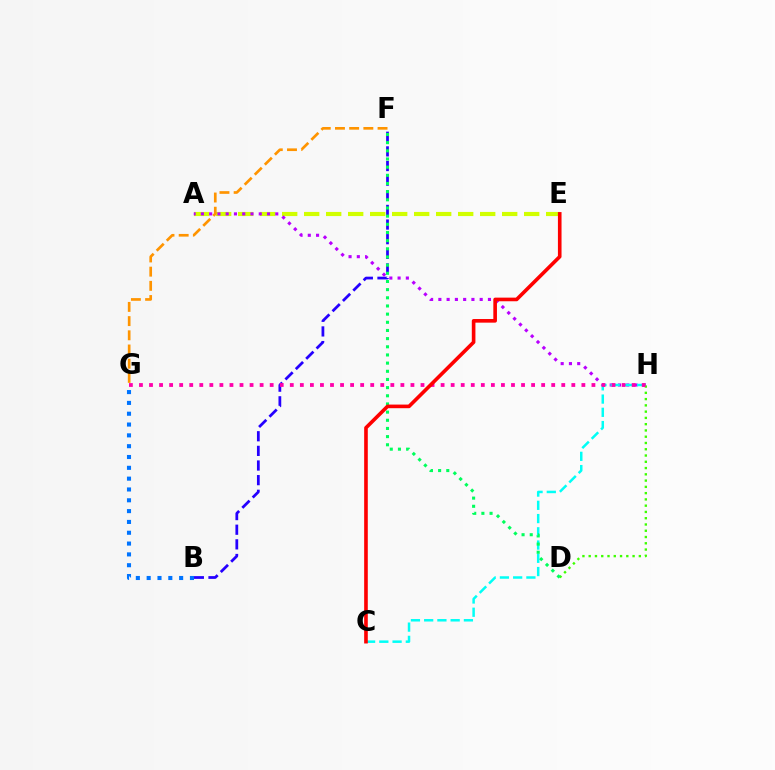{('B', 'F'): [{'color': '#2500ff', 'line_style': 'dashed', 'thickness': 1.99}], ('B', 'G'): [{'color': '#0074ff', 'line_style': 'dotted', 'thickness': 2.94}], ('A', 'E'): [{'color': '#d1ff00', 'line_style': 'dashed', 'thickness': 2.99}], ('A', 'H'): [{'color': '#b900ff', 'line_style': 'dotted', 'thickness': 2.25}], ('C', 'H'): [{'color': '#00fff6', 'line_style': 'dashed', 'thickness': 1.8}], ('D', 'H'): [{'color': '#3dff00', 'line_style': 'dotted', 'thickness': 1.7}], ('G', 'H'): [{'color': '#ff00ac', 'line_style': 'dotted', 'thickness': 2.73}], ('D', 'F'): [{'color': '#00ff5c', 'line_style': 'dotted', 'thickness': 2.22}], ('F', 'G'): [{'color': '#ff9400', 'line_style': 'dashed', 'thickness': 1.93}], ('C', 'E'): [{'color': '#ff0000', 'line_style': 'solid', 'thickness': 2.61}]}